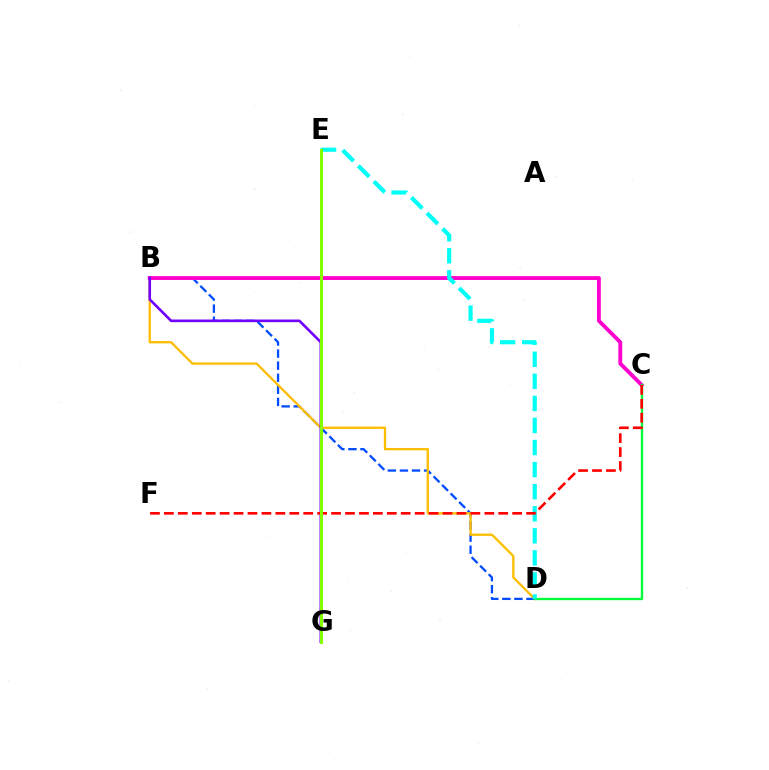{('B', 'D'): [{'color': '#004bff', 'line_style': 'dashed', 'thickness': 1.64}, {'color': '#ffbd00', 'line_style': 'solid', 'thickness': 1.66}], ('B', 'C'): [{'color': '#ff00cf', 'line_style': 'solid', 'thickness': 2.77}], ('C', 'D'): [{'color': '#00ff39', 'line_style': 'solid', 'thickness': 1.69}], ('D', 'E'): [{'color': '#00fff6', 'line_style': 'dashed', 'thickness': 3.0}], ('B', 'G'): [{'color': '#7200ff', 'line_style': 'solid', 'thickness': 1.89}], ('C', 'F'): [{'color': '#ff0000', 'line_style': 'dashed', 'thickness': 1.89}], ('E', 'G'): [{'color': '#84ff00', 'line_style': 'solid', 'thickness': 2.17}]}